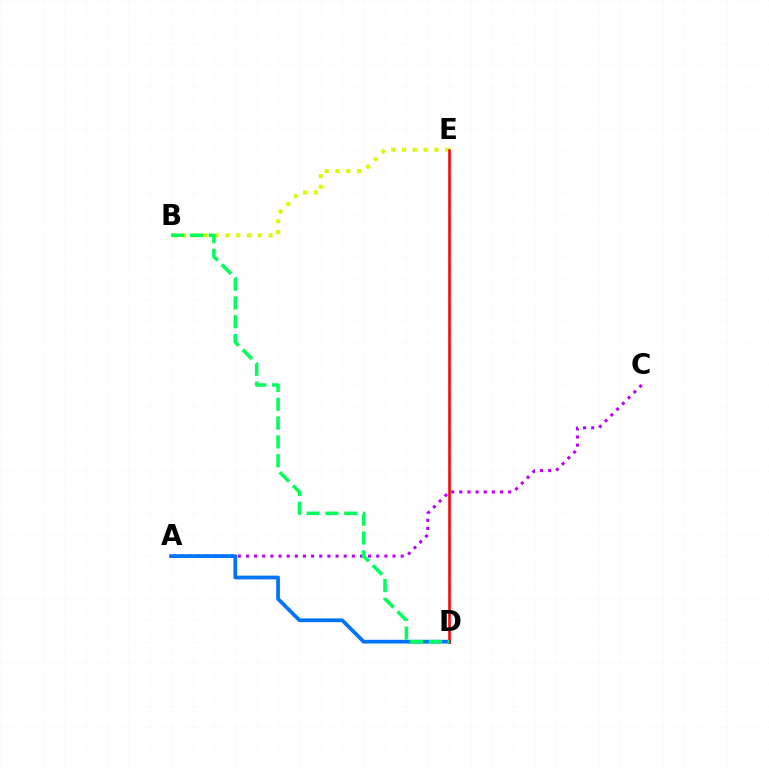{('B', 'E'): [{'color': '#d1ff00', 'line_style': 'dotted', 'thickness': 2.93}], ('A', 'C'): [{'color': '#b900ff', 'line_style': 'dotted', 'thickness': 2.21}], ('A', 'D'): [{'color': '#0074ff', 'line_style': 'solid', 'thickness': 2.7}], ('D', 'E'): [{'color': '#ff0000', 'line_style': 'solid', 'thickness': 1.83}], ('B', 'D'): [{'color': '#00ff5c', 'line_style': 'dashed', 'thickness': 2.55}]}